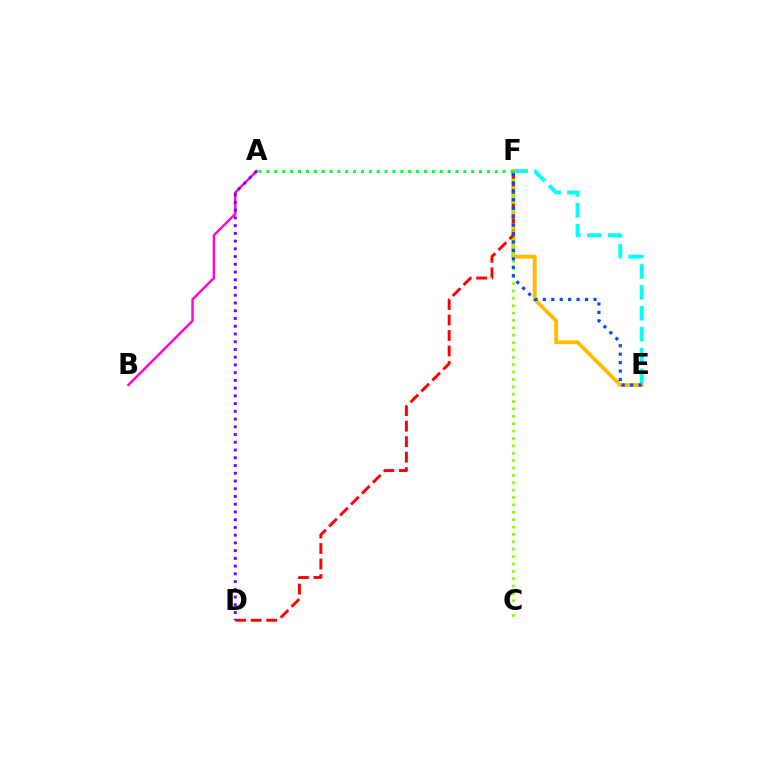{('E', 'F'): [{'color': '#00fff6', 'line_style': 'dashed', 'thickness': 2.84}, {'color': '#ffbd00', 'line_style': 'solid', 'thickness': 2.8}, {'color': '#004bff', 'line_style': 'dotted', 'thickness': 2.29}], ('D', 'F'): [{'color': '#ff0000', 'line_style': 'dashed', 'thickness': 2.1}], ('A', 'B'): [{'color': '#ff00cf', 'line_style': 'solid', 'thickness': 1.72}], ('A', 'D'): [{'color': '#7200ff', 'line_style': 'dotted', 'thickness': 2.1}], ('C', 'F'): [{'color': '#84ff00', 'line_style': 'dotted', 'thickness': 2.0}], ('A', 'F'): [{'color': '#00ff39', 'line_style': 'dotted', 'thickness': 2.14}]}